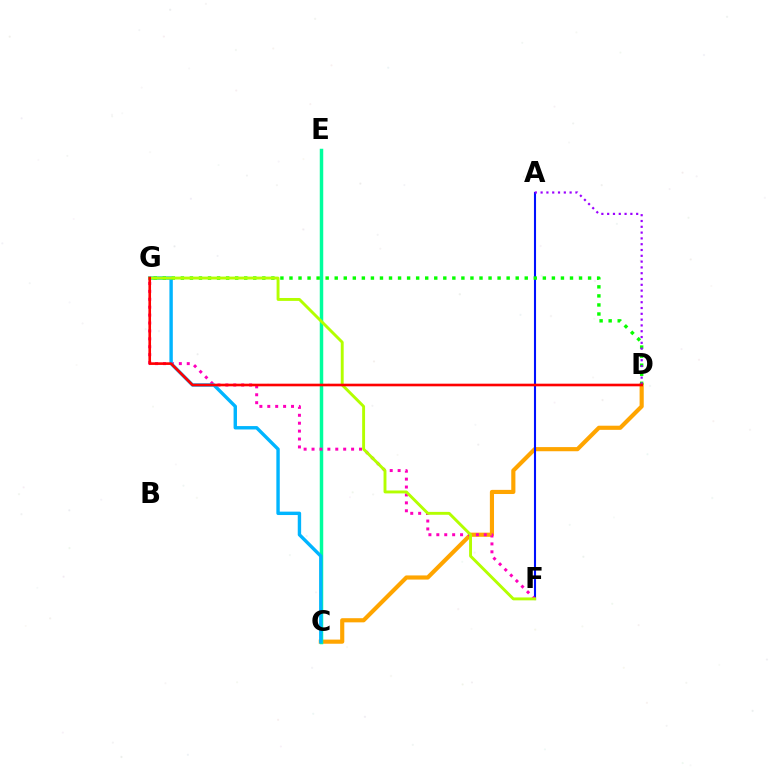{('C', 'D'): [{'color': '#ffa500', 'line_style': 'solid', 'thickness': 2.98}], ('C', 'E'): [{'color': '#00ff9d', 'line_style': 'solid', 'thickness': 2.5}], ('A', 'F'): [{'color': '#0010ff', 'line_style': 'solid', 'thickness': 1.51}], ('F', 'G'): [{'color': '#ff00bd', 'line_style': 'dotted', 'thickness': 2.15}, {'color': '#b3ff00', 'line_style': 'solid', 'thickness': 2.09}], ('C', 'G'): [{'color': '#00b5ff', 'line_style': 'solid', 'thickness': 2.45}], ('D', 'G'): [{'color': '#08ff00', 'line_style': 'dotted', 'thickness': 2.46}, {'color': '#ff0000', 'line_style': 'solid', 'thickness': 1.89}], ('A', 'D'): [{'color': '#9b00ff', 'line_style': 'dotted', 'thickness': 1.58}]}